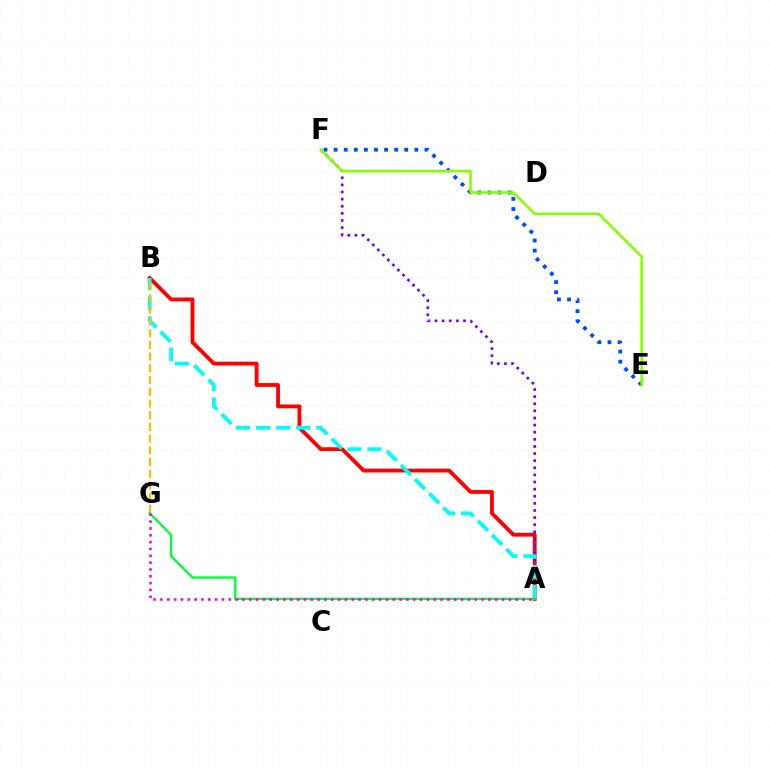{('A', 'B'): [{'color': '#ff0000', 'line_style': 'solid', 'thickness': 2.76}, {'color': '#00fff6', 'line_style': 'dashed', 'thickness': 2.72}], ('E', 'F'): [{'color': '#004bff', 'line_style': 'dotted', 'thickness': 2.74}, {'color': '#84ff00', 'line_style': 'solid', 'thickness': 1.85}], ('A', 'F'): [{'color': '#7200ff', 'line_style': 'dotted', 'thickness': 1.93}], ('B', 'G'): [{'color': '#ffbd00', 'line_style': 'dashed', 'thickness': 1.59}], ('A', 'G'): [{'color': '#00ff39', 'line_style': 'solid', 'thickness': 1.66}, {'color': '#ff00cf', 'line_style': 'dotted', 'thickness': 1.86}]}